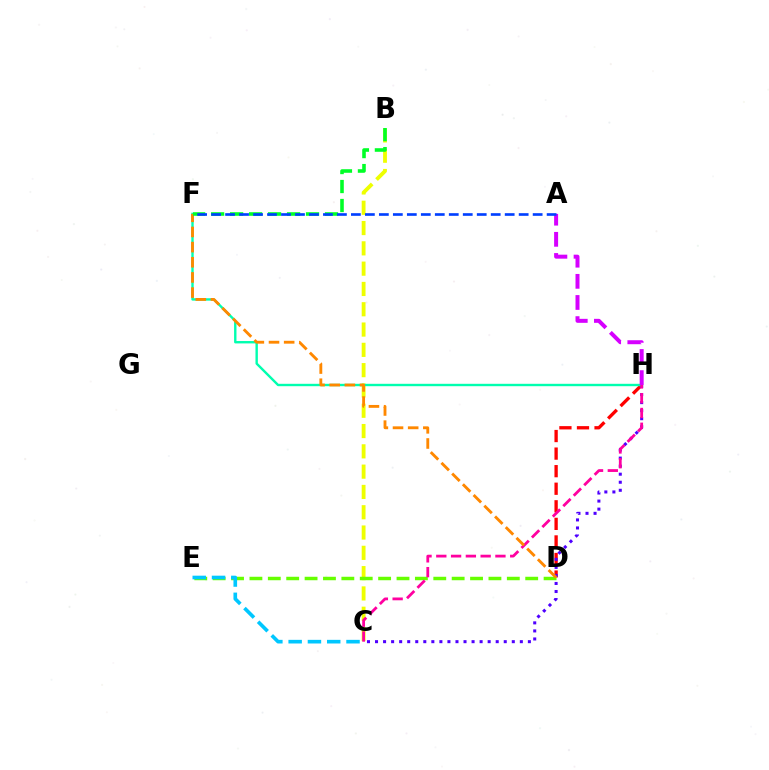{('B', 'C'): [{'color': '#eeff00', 'line_style': 'dashed', 'thickness': 2.76}], ('D', 'H'): [{'color': '#ff0000', 'line_style': 'dashed', 'thickness': 2.39}], ('D', 'E'): [{'color': '#66ff00', 'line_style': 'dashed', 'thickness': 2.5}], ('C', 'H'): [{'color': '#4f00ff', 'line_style': 'dotted', 'thickness': 2.19}, {'color': '#ff00a0', 'line_style': 'dashed', 'thickness': 2.01}], ('C', 'E'): [{'color': '#00c7ff', 'line_style': 'dashed', 'thickness': 2.62}], ('F', 'H'): [{'color': '#00ffaf', 'line_style': 'solid', 'thickness': 1.72}], ('A', 'H'): [{'color': '#d600ff', 'line_style': 'dashed', 'thickness': 2.87}], ('D', 'F'): [{'color': '#ff8800', 'line_style': 'dashed', 'thickness': 2.06}], ('B', 'F'): [{'color': '#00ff27', 'line_style': 'dashed', 'thickness': 2.58}], ('A', 'F'): [{'color': '#003fff', 'line_style': 'dashed', 'thickness': 1.9}]}